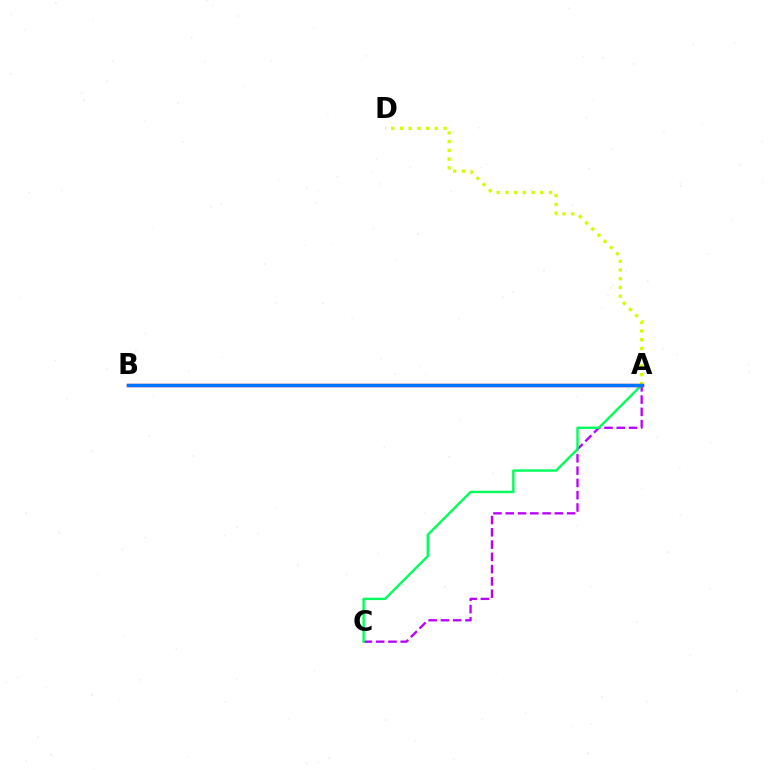{('A', 'C'): [{'color': '#b900ff', 'line_style': 'dashed', 'thickness': 1.67}, {'color': '#00ff5c', 'line_style': 'solid', 'thickness': 1.72}], ('A', 'D'): [{'color': '#d1ff00', 'line_style': 'dotted', 'thickness': 2.37}], ('A', 'B'): [{'color': '#ff0000', 'line_style': 'solid', 'thickness': 2.4}, {'color': '#0074ff', 'line_style': 'solid', 'thickness': 2.44}]}